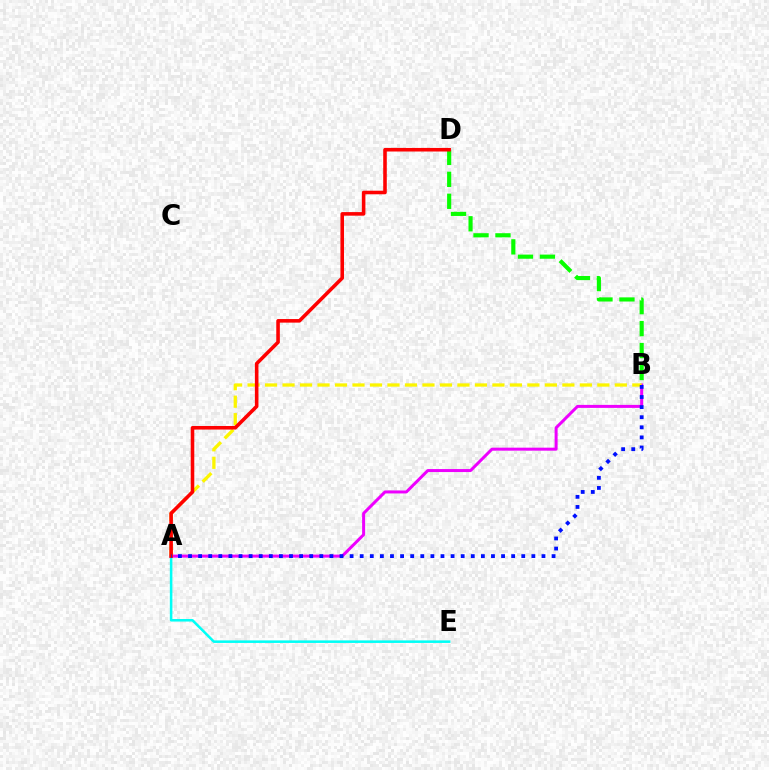{('A', 'B'): [{'color': '#ee00ff', 'line_style': 'solid', 'thickness': 2.16}, {'color': '#fcf500', 'line_style': 'dashed', 'thickness': 2.38}, {'color': '#0010ff', 'line_style': 'dotted', 'thickness': 2.74}], ('A', 'E'): [{'color': '#00fff6', 'line_style': 'solid', 'thickness': 1.83}], ('B', 'D'): [{'color': '#08ff00', 'line_style': 'dashed', 'thickness': 2.98}], ('A', 'D'): [{'color': '#ff0000', 'line_style': 'solid', 'thickness': 2.57}]}